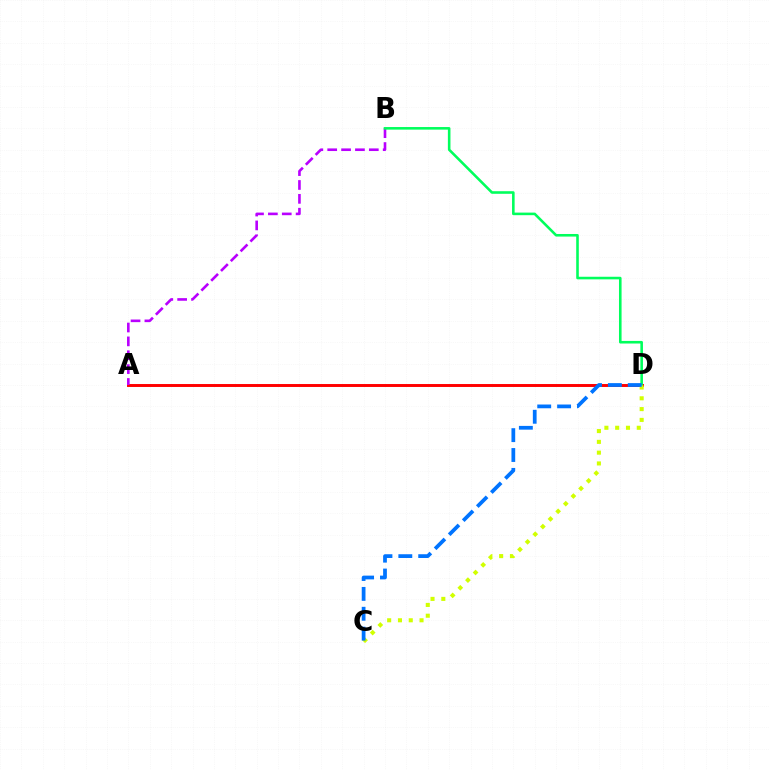{('A', 'D'): [{'color': '#ff0000', 'line_style': 'solid', 'thickness': 2.12}], ('A', 'B'): [{'color': '#b900ff', 'line_style': 'dashed', 'thickness': 1.88}], ('B', 'D'): [{'color': '#00ff5c', 'line_style': 'solid', 'thickness': 1.86}], ('C', 'D'): [{'color': '#d1ff00', 'line_style': 'dotted', 'thickness': 2.93}, {'color': '#0074ff', 'line_style': 'dashed', 'thickness': 2.7}]}